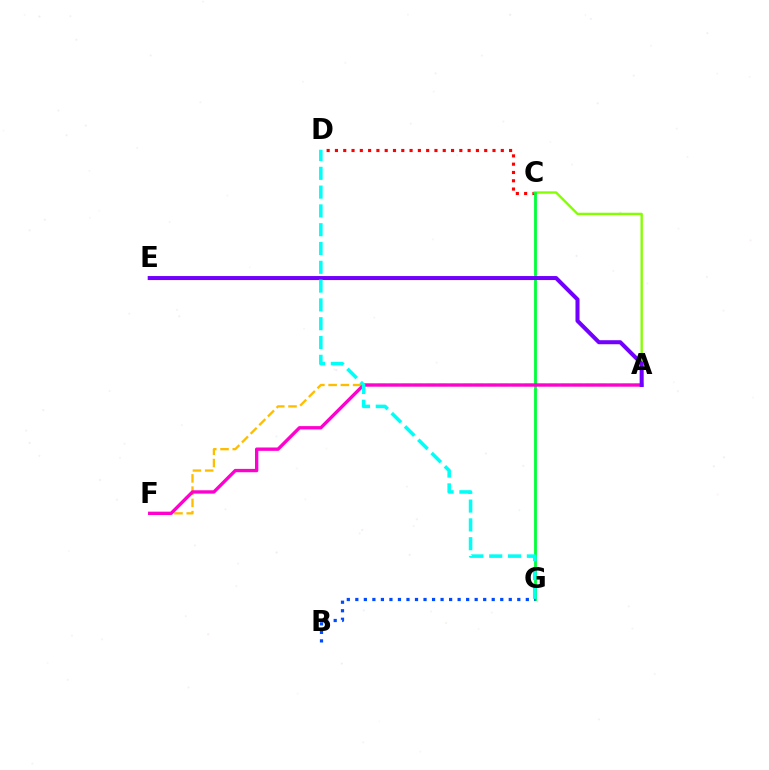{('C', 'D'): [{'color': '#ff0000', 'line_style': 'dotted', 'thickness': 2.25}], ('A', 'F'): [{'color': '#ffbd00', 'line_style': 'dashed', 'thickness': 1.66}, {'color': '#ff00cf', 'line_style': 'solid', 'thickness': 2.41}], ('A', 'C'): [{'color': '#84ff00', 'line_style': 'solid', 'thickness': 1.69}], ('C', 'G'): [{'color': '#00ff39', 'line_style': 'solid', 'thickness': 2.03}], ('A', 'E'): [{'color': '#7200ff', 'line_style': 'solid', 'thickness': 2.9}], ('B', 'G'): [{'color': '#004bff', 'line_style': 'dotted', 'thickness': 2.32}], ('D', 'G'): [{'color': '#00fff6', 'line_style': 'dashed', 'thickness': 2.55}]}